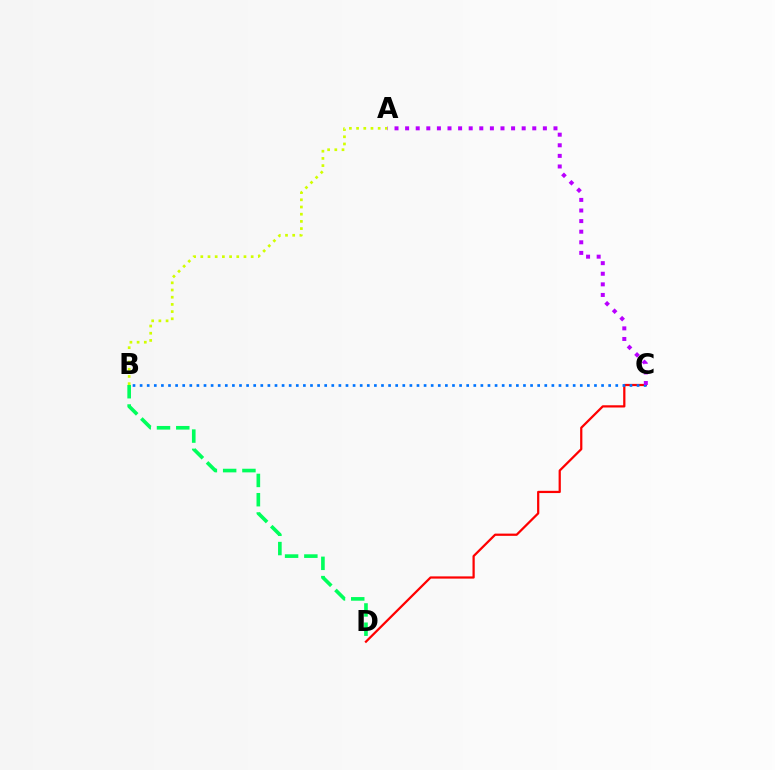{('A', 'B'): [{'color': '#d1ff00', 'line_style': 'dotted', 'thickness': 1.95}], ('C', 'D'): [{'color': '#ff0000', 'line_style': 'solid', 'thickness': 1.61}], ('B', 'D'): [{'color': '#00ff5c', 'line_style': 'dashed', 'thickness': 2.62}], ('B', 'C'): [{'color': '#0074ff', 'line_style': 'dotted', 'thickness': 1.93}], ('A', 'C'): [{'color': '#b900ff', 'line_style': 'dotted', 'thickness': 2.88}]}